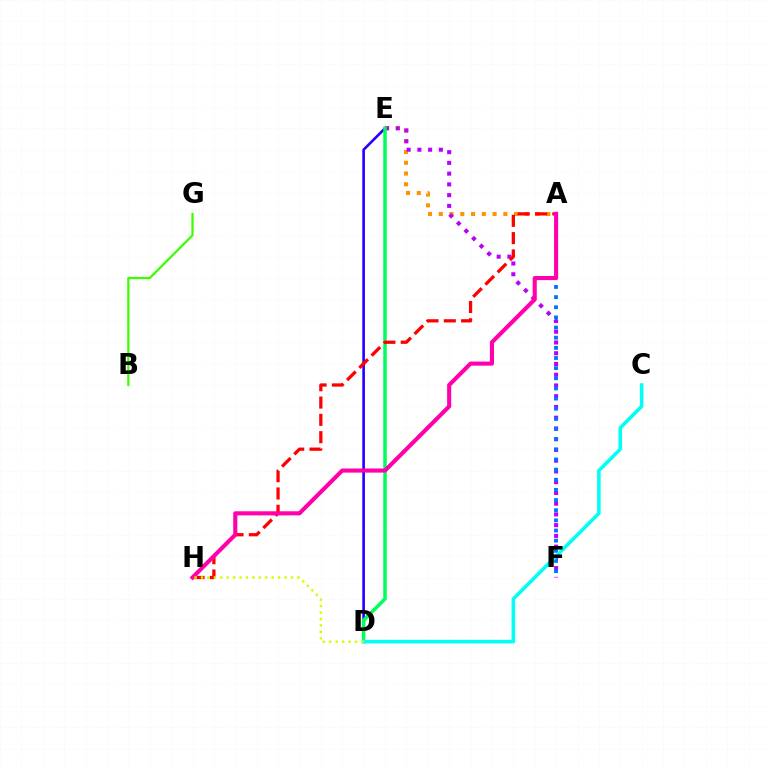{('A', 'E'): [{'color': '#ff9400', 'line_style': 'dotted', 'thickness': 2.92}], ('D', 'E'): [{'color': '#2500ff', 'line_style': 'solid', 'thickness': 1.89}, {'color': '#00ff5c', 'line_style': 'solid', 'thickness': 2.53}], ('E', 'F'): [{'color': '#b900ff', 'line_style': 'dotted', 'thickness': 2.92}], ('A', 'F'): [{'color': '#0074ff', 'line_style': 'dotted', 'thickness': 2.76}], ('A', 'H'): [{'color': '#ff0000', 'line_style': 'dashed', 'thickness': 2.35}, {'color': '#ff00ac', 'line_style': 'solid', 'thickness': 2.95}], ('C', 'D'): [{'color': '#00fff6', 'line_style': 'solid', 'thickness': 2.57}], ('D', 'H'): [{'color': '#d1ff00', 'line_style': 'dotted', 'thickness': 1.75}], ('B', 'G'): [{'color': '#3dff00', 'line_style': 'solid', 'thickness': 1.63}]}